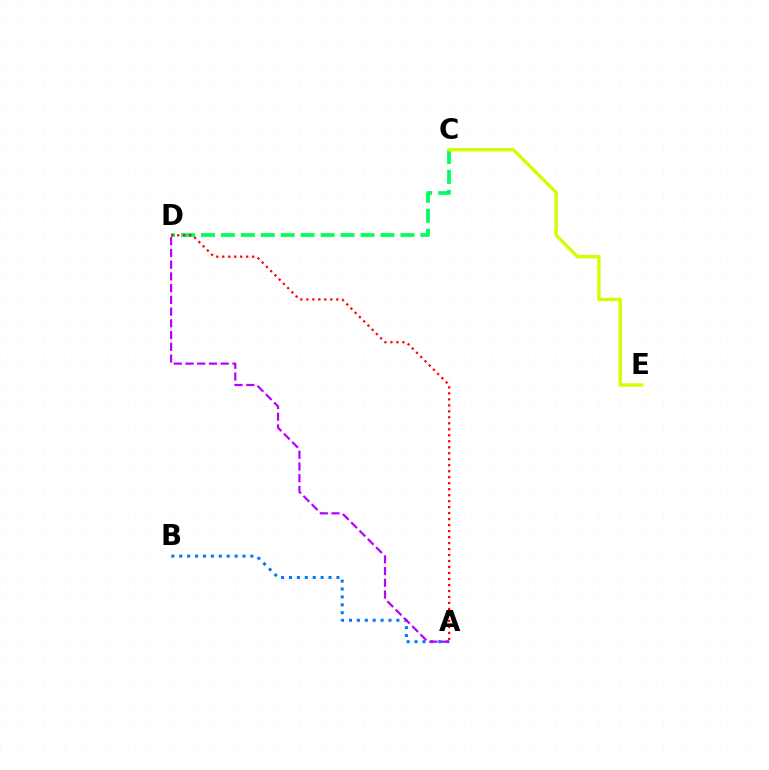{('C', 'D'): [{'color': '#00ff5c', 'line_style': 'dashed', 'thickness': 2.71}], ('A', 'D'): [{'color': '#ff0000', 'line_style': 'dotted', 'thickness': 1.63}, {'color': '#b900ff', 'line_style': 'dashed', 'thickness': 1.59}], ('A', 'B'): [{'color': '#0074ff', 'line_style': 'dotted', 'thickness': 2.15}], ('C', 'E'): [{'color': '#d1ff00', 'line_style': 'solid', 'thickness': 2.41}]}